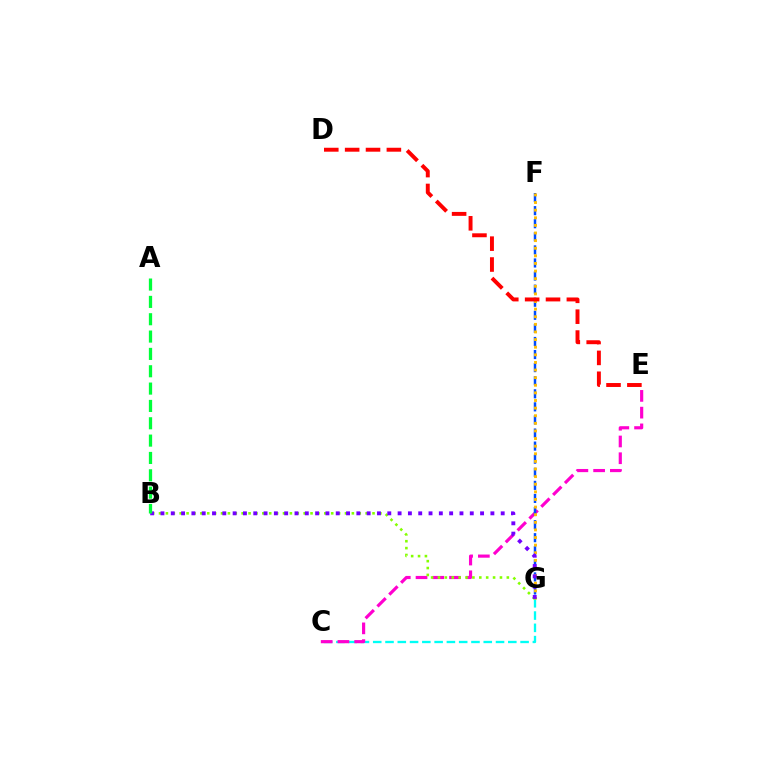{('C', 'G'): [{'color': '#00fff6', 'line_style': 'dashed', 'thickness': 1.67}], ('C', 'E'): [{'color': '#ff00cf', 'line_style': 'dashed', 'thickness': 2.27}], ('F', 'G'): [{'color': '#004bff', 'line_style': 'dashed', 'thickness': 1.78}, {'color': '#ffbd00', 'line_style': 'dotted', 'thickness': 2.07}], ('B', 'G'): [{'color': '#84ff00', 'line_style': 'dotted', 'thickness': 1.87}, {'color': '#7200ff', 'line_style': 'dotted', 'thickness': 2.8}], ('D', 'E'): [{'color': '#ff0000', 'line_style': 'dashed', 'thickness': 2.83}], ('A', 'B'): [{'color': '#00ff39', 'line_style': 'dashed', 'thickness': 2.36}]}